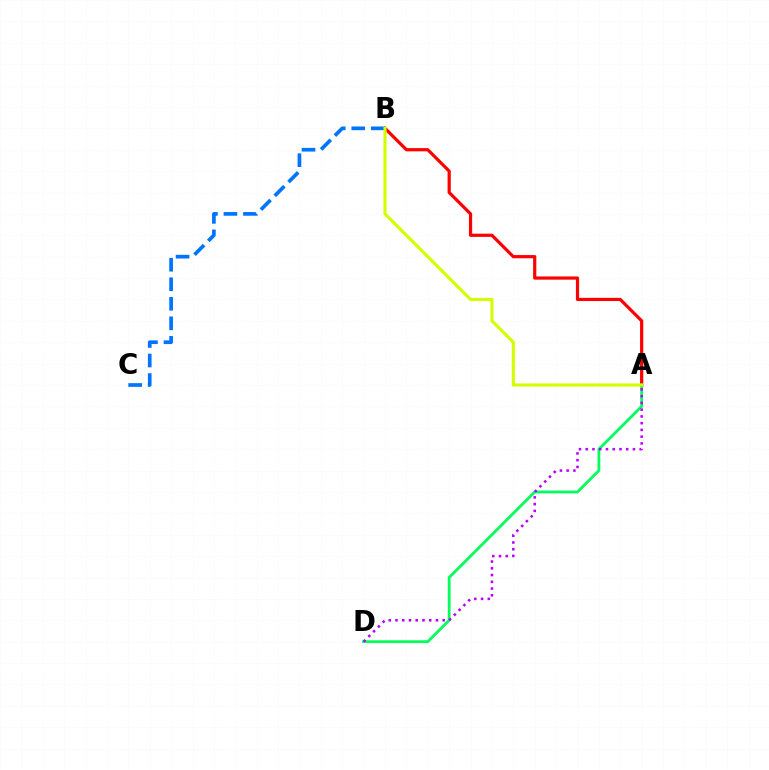{('A', 'B'): [{'color': '#ff0000', 'line_style': 'solid', 'thickness': 2.31}, {'color': '#d1ff00', 'line_style': 'solid', 'thickness': 2.24}], ('A', 'D'): [{'color': '#00ff5c', 'line_style': 'solid', 'thickness': 2.01}, {'color': '#b900ff', 'line_style': 'dotted', 'thickness': 1.83}], ('B', 'C'): [{'color': '#0074ff', 'line_style': 'dashed', 'thickness': 2.65}]}